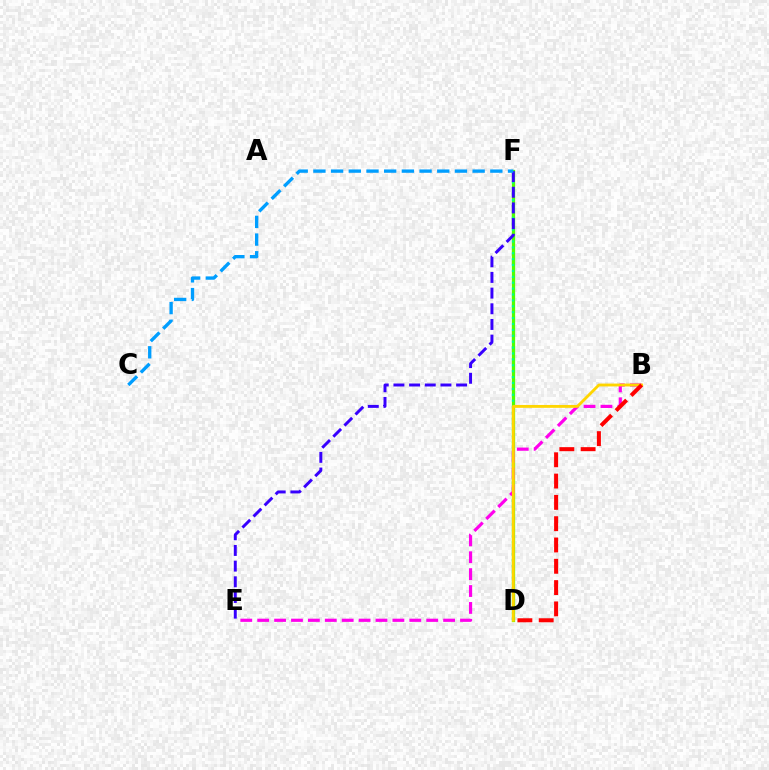{('D', 'F'): [{'color': '#4fff00', 'line_style': 'solid', 'thickness': 2.36}, {'color': '#00ff86', 'line_style': 'dotted', 'thickness': 1.6}], ('E', 'F'): [{'color': '#3700ff', 'line_style': 'dashed', 'thickness': 2.13}], ('B', 'E'): [{'color': '#ff00ed', 'line_style': 'dashed', 'thickness': 2.3}], ('B', 'D'): [{'color': '#ffd500', 'line_style': 'solid', 'thickness': 2.06}, {'color': '#ff0000', 'line_style': 'dashed', 'thickness': 2.89}], ('C', 'F'): [{'color': '#009eff', 'line_style': 'dashed', 'thickness': 2.4}]}